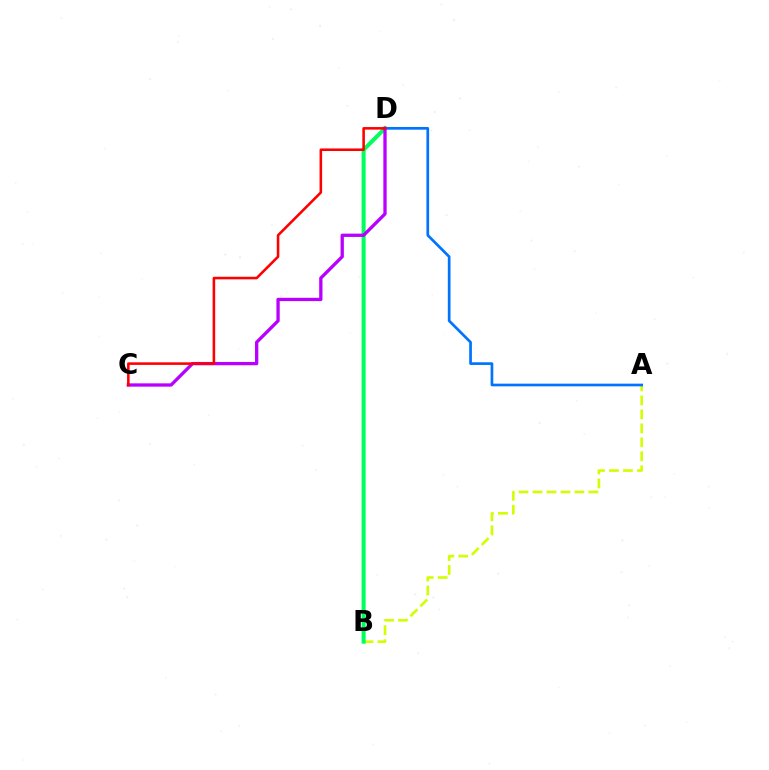{('A', 'B'): [{'color': '#d1ff00', 'line_style': 'dashed', 'thickness': 1.9}], ('B', 'D'): [{'color': '#00ff5c', 'line_style': 'solid', 'thickness': 2.91}], ('A', 'D'): [{'color': '#0074ff', 'line_style': 'solid', 'thickness': 1.94}], ('C', 'D'): [{'color': '#b900ff', 'line_style': 'solid', 'thickness': 2.37}, {'color': '#ff0000', 'line_style': 'solid', 'thickness': 1.85}]}